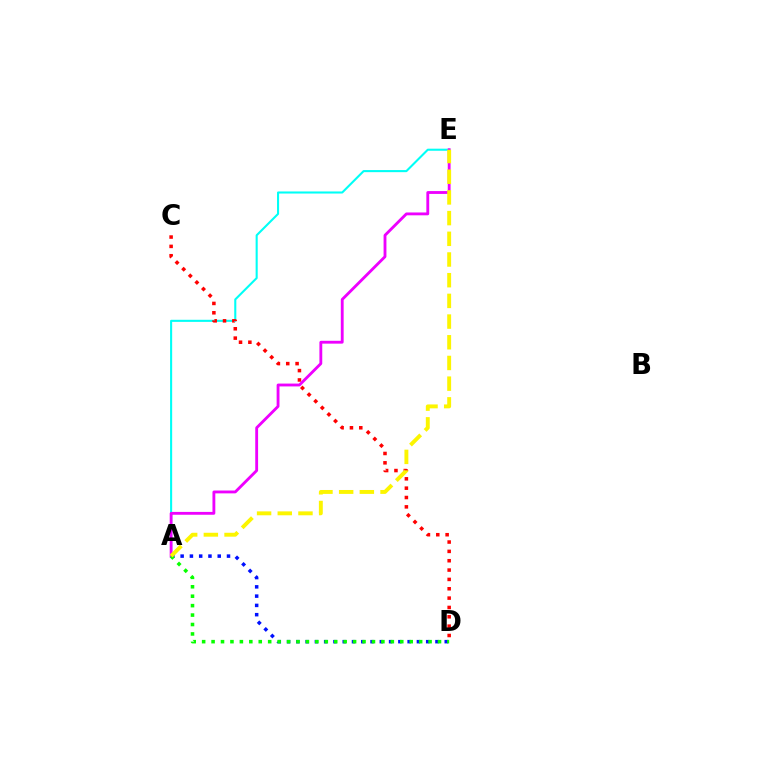{('A', 'D'): [{'color': '#0010ff', 'line_style': 'dotted', 'thickness': 2.52}, {'color': '#08ff00', 'line_style': 'dotted', 'thickness': 2.56}], ('A', 'E'): [{'color': '#00fff6', 'line_style': 'solid', 'thickness': 1.5}, {'color': '#ee00ff', 'line_style': 'solid', 'thickness': 2.05}, {'color': '#fcf500', 'line_style': 'dashed', 'thickness': 2.81}], ('C', 'D'): [{'color': '#ff0000', 'line_style': 'dotted', 'thickness': 2.54}]}